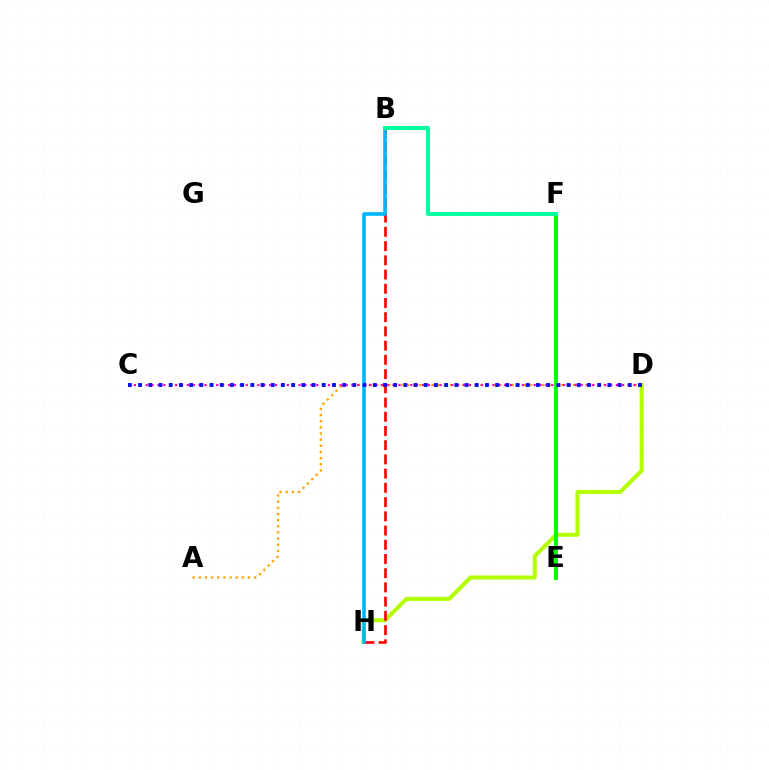{('D', 'H'): [{'color': '#b3ff00', 'line_style': 'solid', 'thickness': 2.9}], ('A', 'D'): [{'color': '#ffa500', 'line_style': 'dotted', 'thickness': 1.67}], ('B', 'H'): [{'color': '#ff0000', 'line_style': 'dashed', 'thickness': 1.93}, {'color': '#00b5ff', 'line_style': 'solid', 'thickness': 2.6}], ('E', 'F'): [{'color': '#9b00ff', 'line_style': 'dotted', 'thickness': 2.83}, {'color': '#08ff00', 'line_style': 'solid', 'thickness': 2.88}], ('B', 'F'): [{'color': '#00ff9d', 'line_style': 'solid', 'thickness': 2.8}], ('C', 'D'): [{'color': '#ff00bd', 'line_style': 'dotted', 'thickness': 1.6}, {'color': '#0010ff', 'line_style': 'dotted', 'thickness': 2.77}]}